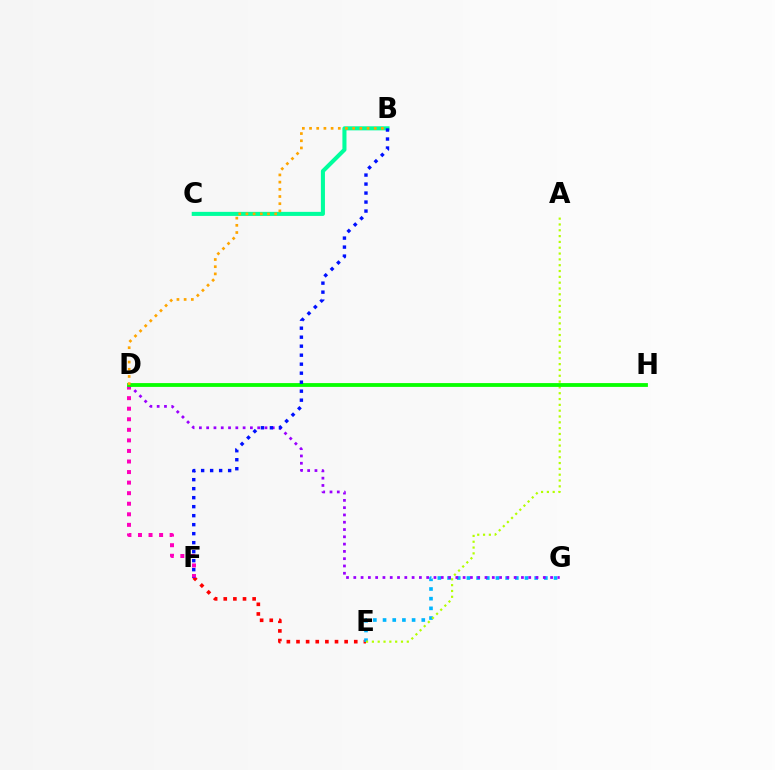{('B', 'C'): [{'color': '#00ff9d', 'line_style': 'solid', 'thickness': 2.93}], ('E', 'F'): [{'color': '#ff0000', 'line_style': 'dotted', 'thickness': 2.62}], ('E', 'G'): [{'color': '#00b5ff', 'line_style': 'dotted', 'thickness': 2.63}], ('D', 'F'): [{'color': '#ff00bd', 'line_style': 'dotted', 'thickness': 2.87}], ('D', 'G'): [{'color': '#9b00ff', 'line_style': 'dotted', 'thickness': 1.98}], ('A', 'E'): [{'color': '#b3ff00', 'line_style': 'dotted', 'thickness': 1.58}], ('D', 'H'): [{'color': '#08ff00', 'line_style': 'solid', 'thickness': 2.74}], ('B', 'F'): [{'color': '#0010ff', 'line_style': 'dotted', 'thickness': 2.45}], ('B', 'D'): [{'color': '#ffa500', 'line_style': 'dotted', 'thickness': 1.95}]}